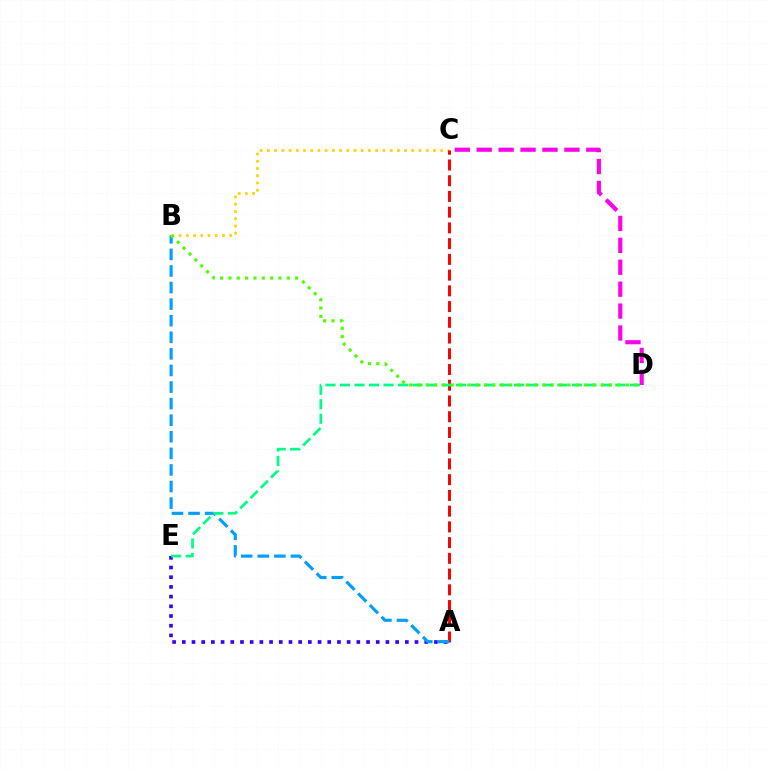{('B', 'C'): [{'color': '#ffd500', 'line_style': 'dotted', 'thickness': 1.96}], ('A', 'E'): [{'color': '#3700ff', 'line_style': 'dotted', 'thickness': 2.63}], ('A', 'C'): [{'color': '#ff0000', 'line_style': 'dashed', 'thickness': 2.14}], ('C', 'D'): [{'color': '#ff00ed', 'line_style': 'dashed', 'thickness': 2.98}], ('A', 'B'): [{'color': '#009eff', 'line_style': 'dashed', 'thickness': 2.25}], ('D', 'E'): [{'color': '#00ff86', 'line_style': 'dashed', 'thickness': 1.97}], ('B', 'D'): [{'color': '#4fff00', 'line_style': 'dotted', 'thickness': 2.26}]}